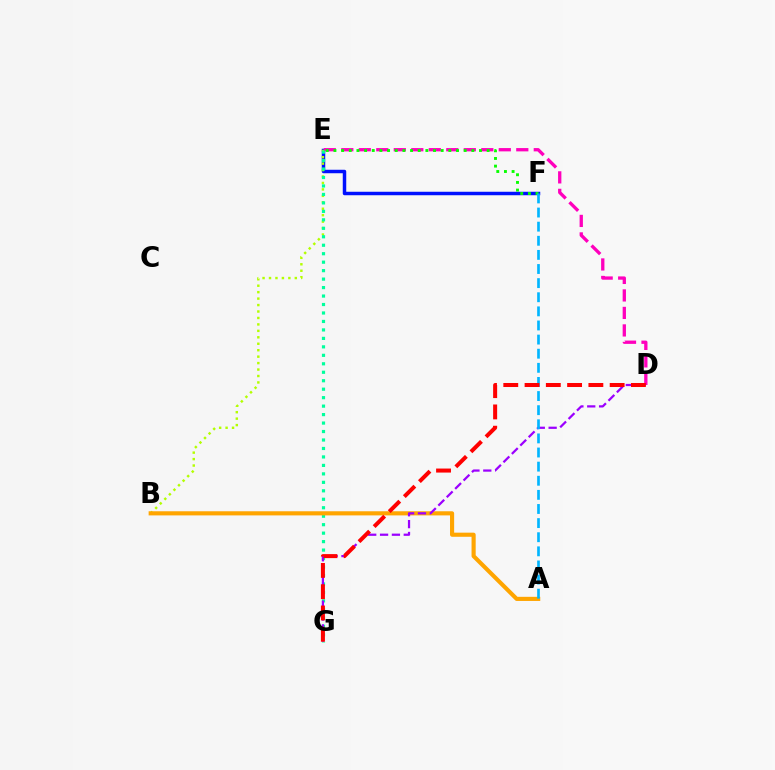{('E', 'F'): [{'color': '#0010ff', 'line_style': 'solid', 'thickness': 2.5}, {'color': '#08ff00', 'line_style': 'dotted', 'thickness': 2.08}], ('D', 'E'): [{'color': '#ff00bd', 'line_style': 'dashed', 'thickness': 2.38}], ('B', 'E'): [{'color': '#b3ff00', 'line_style': 'dotted', 'thickness': 1.75}], ('E', 'G'): [{'color': '#00ff9d', 'line_style': 'dotted', 'thickness': 2.3}], ('A', 'B'): [{'color': '#ffa500', 'line_style': 'solid', 'thickness': 2.97}], ('D', 'G'): [{'color': '#9b00ff', 'line_style': 'dashed', 'thickness': 1.61}, {'color': '#ff0000', 'line_style': 'dashed', 'thickness': 2.89}], ('A', 'F'): [{'color': '#00b5ff', 'line_style': 'dashed', 'thickness': 1.92}]}